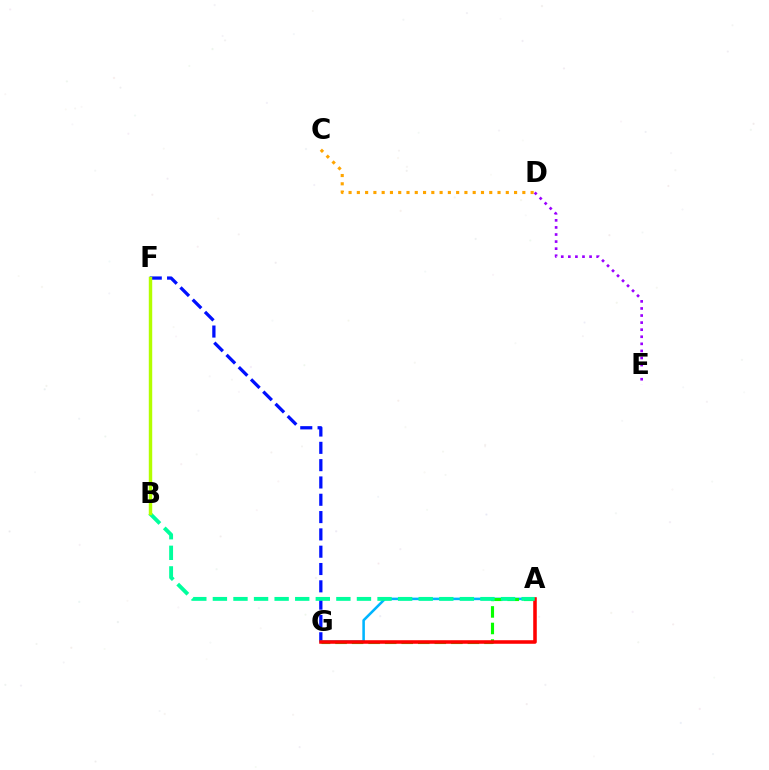{('F', 'G'): [{'color': '#0010ff', 'line_style': 'dashed', 'thickness': 2.35}], ('A', 'G'): [{'color': '#00b5ff', 'line_style': 'solid', 'thickness': 1.84}, {'color': '#08ff00', 'line_style': 'dashed', 'thickness': 2.25}, {'color': '#ff0000', 'line_style': 'solid', 'thickness': 2.56}], ('A', 'B'): [{'color': '#00ff9d', 'line_style': 'dashed', 'thickness': 2.8}], ('B', 'F'): [{'color': '#ff00bd', 'line_style': 'dotted', 'thickness': 2.01}, {'color': '#b3ff00', 'line_style': 'solid', 'thickness': 2.47}], ('C', 'D'): [{'color': '#ffa500', 'line_style': 'dotted', 'thickness': 2.25}], ('D', 'E'): [{'color': '#9b00ff', 'line_style': 'dotted', 'thickness': 1.92}]}